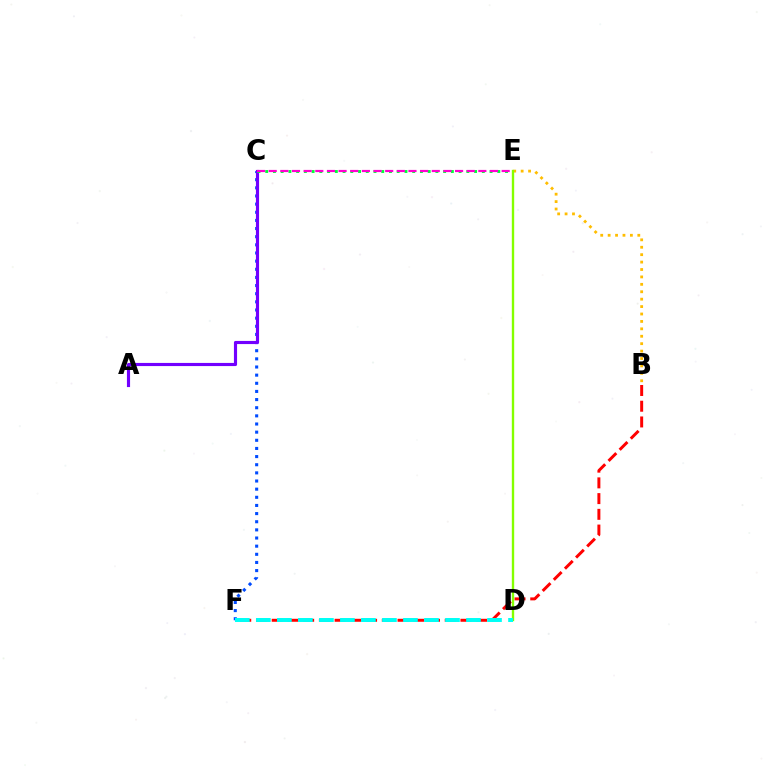{('C', 'F'): [{'color': '#004bff', 'line_style': 'dotted', 'thickness': 2.21}], ('A', 'C'): [{'color': '#7200ff', 'line_style': 'solid', 'thickness': 2.26}], ('B', 'F'): [{'color': '#ff0000', 'line_style': 'dashed', 'thickness': 2.14}], ('C', 'E'): [{'color': '#00ff39', 'line_style': 'dotted', 'thickness': 2.1}, {'color': '#ff00cf', 'line_style': 'dashed', 'thickness': 1.58}], ('B', 'E'): [{'color': '#ffbd00', 'line_style': 'dotted', 'thickness': 2.02}], ('D', 'E'): [{'color': '#84ff00', 'line_style': 'solid', 'thickness': 1.7}], ('D', 'F'): [{'color': '#00fff6', 'line_style': 'dashed', 'thickness': 2.85}]}